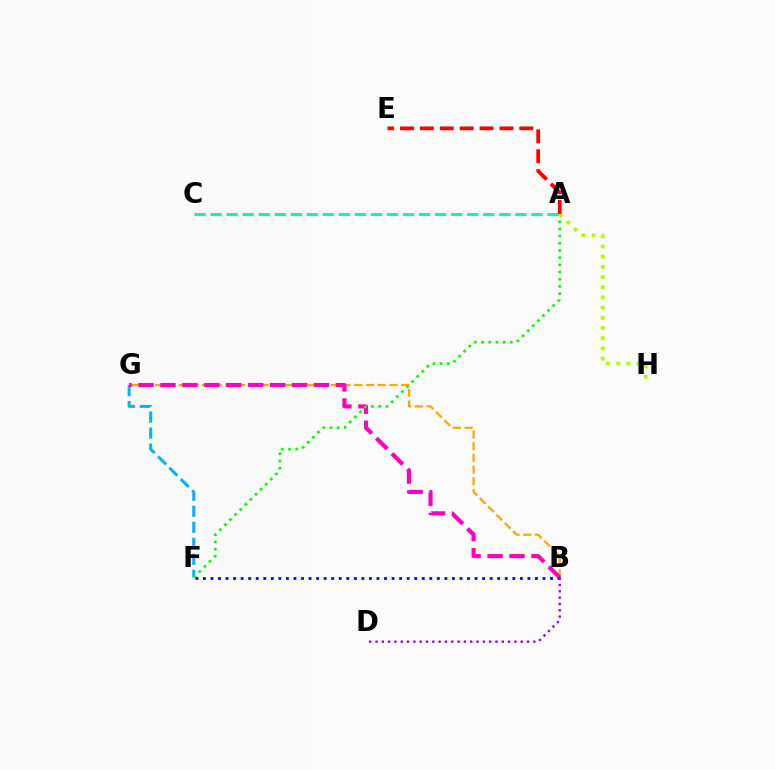{('B', 'G'): [{'color': '#ffa500', 'line_style': 'dashed', 'thickness': 1.59}, {'color': '#ff00bd', 'line_style': 'dashed', 'thickness': 2.98}], ('F', 'G'): [{'color': '#00b5ff', 'line_style': 'dashed', 'thickness': 2.18}], ('A', 'F'): [{'color': '#08ff00', 'line_style': 'dotted', 'thickness': 1.95}], ('A', 'C'): [{'color': '#00ff9d', 'line_style': 'dashed', 'thickness': 2.18}], ('A', 'H'): [{'color': '#b3ff00', 'line_style': 'dotted', 'thickness': 2.77}], ('B', 'F'): [{'color': '#0010ff', 'line_style': 'dotted', 'thickness': 2.05}], ('A', 'E'): [{'color': '#ff0000', 'line_style': 'dashed', 'thickness': 2.7}], ('B', 'D'): [{'color': '#9b00ff', 'line_style': 'dotted', 'thickness': 1.72}]}